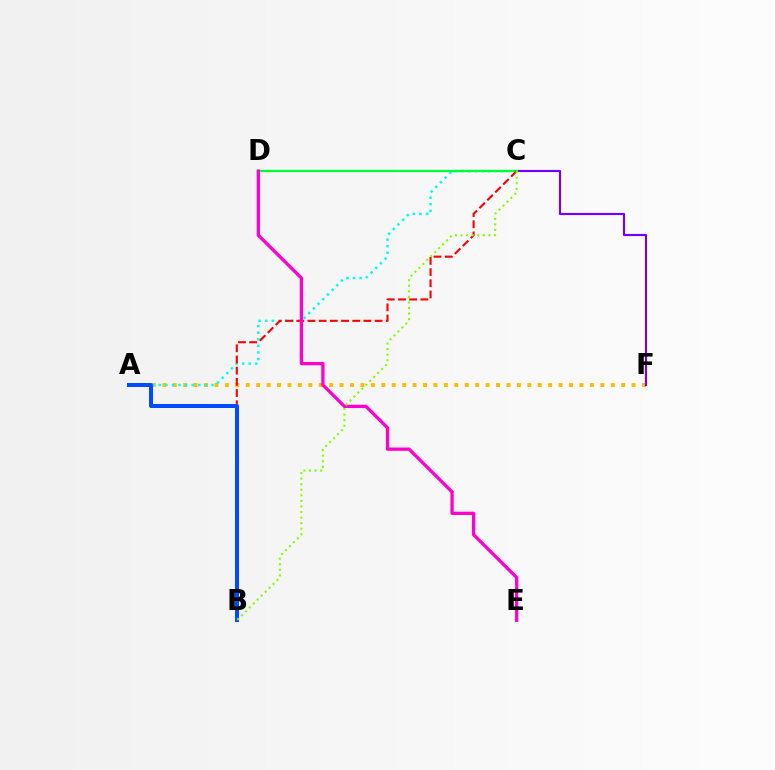{('A', 'F'): [{'color': '#ffbd00', 'line_style': 'dotted', 'thickness': 2.83}], ('C', 'F'): [{'color': '#7200ff', 'line_style': 'solid', 'thickness': 1.55}], ('A', 'C'): [{'color': '#00fff6', 'line_style': 'dotted', 'thickness': 1.79}], ('C', 'D'): [{'color': '#00ff39', 'line_style': 'solid', 'thickness': 1.63}], ('B', 'C'): [{'color': '#ff0000', 'line_style': 'dashed', 'thickness': 1.52}, {'color': '#84ff00', 'line_style': 'dotted', 'thickness': 1.51}], ('D', 'E'): [{'color': '#ff00cf', 'line_style': 'solid', 'thickness': 2.37}], ('A', 'B'): [{'color': '#004bff', 'line_style': 'solid', 'thickness': 2.87}]}